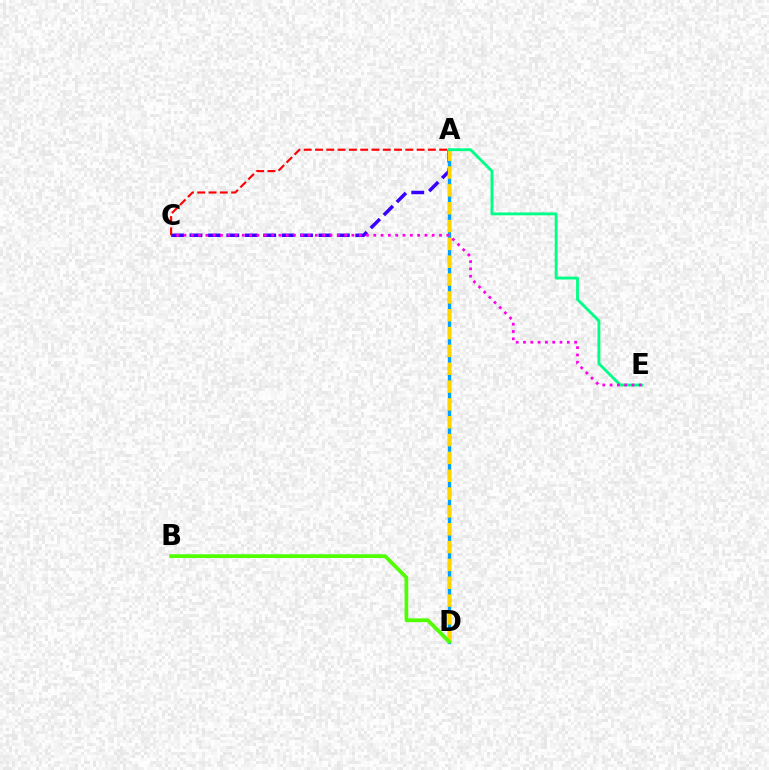{('A', 'C'): [{'color': '#3700ff', 'line_style': 'dashed', 'thickness': 2.5}, {'color': '#ff0000', 'line_style': 'dashed', 'thickness': 1.53}], ('A', 'D'): [{'color': '#009eff', 'line_style': 'solid', 'thickness': 2.42}, {'color': '#ffd500', 'line_style': 'dashed', 'thickness': 2.42}], ('A', 'E'): [{'color': '#00ff86', 'line_style': 'solid', 'thickness': 2.05}], ('B', 'D'): [{'color': '#4fff00', 'line_style': 'solid', 'thickness': 2.69}], ('C', 'E'): [{'color': '#ff00ed', 'line_style': 'dotted', 'thickness': 1.98}]}